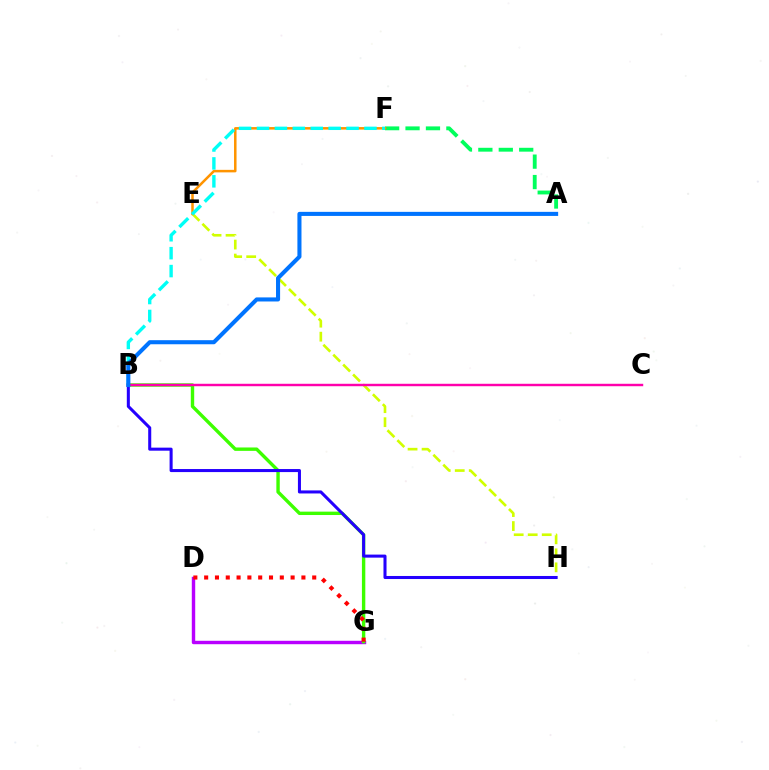{('A', 'F'): [{'color': '#00ff5c', 'line_style': 'dashed', 'thickness': 2.77}], ('D', 'G'): [{'color': '#b900ff', 'line_style': 'solid', 'thickness': 2.46}, {'color': '#ff0000', 'line_style': 'dotted', 'thickness': 2.94}], ('E', 'H'): [{'color': '#d1ff00', 'line_style': 'dashed', 'thickness': 1.9}], ('E', 'F'): [{'color': '#ff9400', 'line_style': 'solid', 'thickness': 1.81}], ('B', 'F'): [{'color': '#00fff6', 'line_style': 'dashed', 'thickness': 2.43}], ('B', 'G'): [{'color': '#3dff00', 'line_style': 'solid', 'thickness': 2.44}], ('B', 'H'): [{'color': '#2500ff', 'line_style': 'solid', 'thickness': 2.19}], ('B', 'C'): [{'color': '#ff00ac', 'line_style': 'solid', 'thickness': 1.75}], ('A', 'B'): [{'color': '#0074ff', 'line_style': 'solid', 'thickness': 2.93}]}